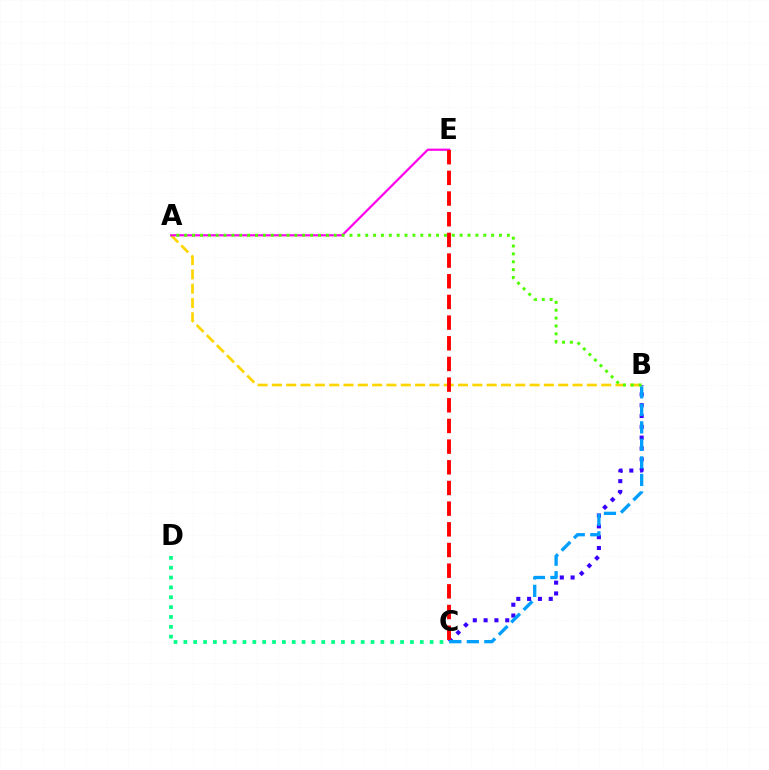{('A', 'B'): [{'color': '#ffd500', 'line_style': 'dashed', 'thickness': 1.94}, {'color': '#4fff00', 'line_style': 'dotted', 'thickness': 2.14}], ('B', 'C'): [{'color': '#3700ff', 'line_style': 'dotted', 'thickness': 2.94}, {'color': '#009eff', 'line_style': 'dashed', 'thickness': 2.38}], ('A', 'E'): [{'color': '#ff00ed', 'line_style': 'solid', 'thickness': 1.58}], ('C', 'D'): [{'color': '#00ff86', 'line_style': 'dotted', 'thickness': 2.68}], ('C', 'E'): [{'color': '#ff0000', 'line_style': 'dashed', 'thickness': 2.81}]}